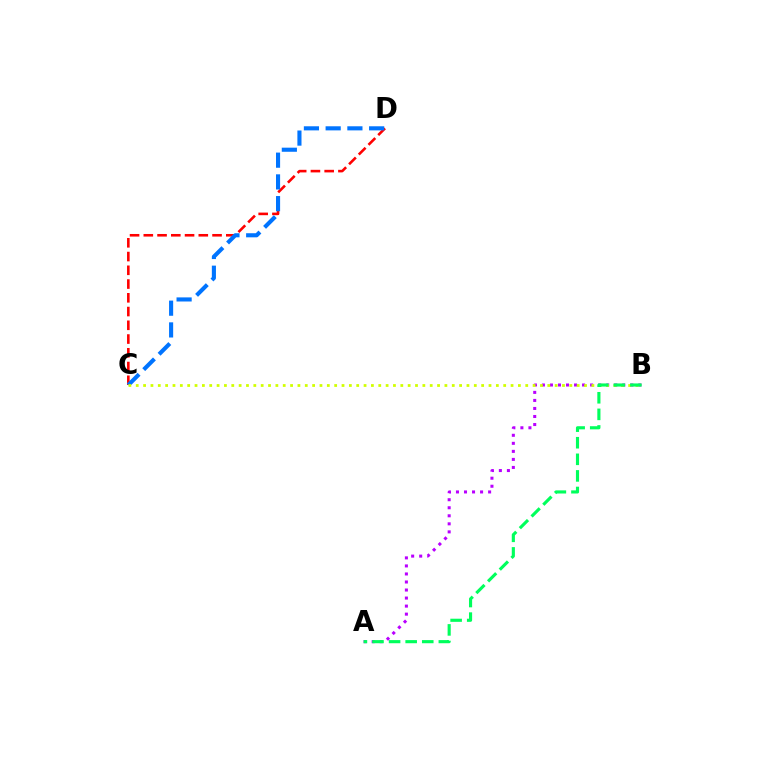{('A', 'B'): [{'color': '#b900ff', 'line_style': 'dotted', 'thickness': 2.18}, {'color': '#00ff5c', 'line_style': 'dashed', 'thickness': 2.25}], ('C', 'D'): [{'color': '#ff0000', 'line_style': 'dashed', 'thickness': 1.87}, {'color': '#0074ff', 'line_style': 'dashed', 'thickness': 2.95}], ('B', 'C'): [{'color': '#d1ff00', 'line_style': 'dotted', 'thickness': 2.0}]}